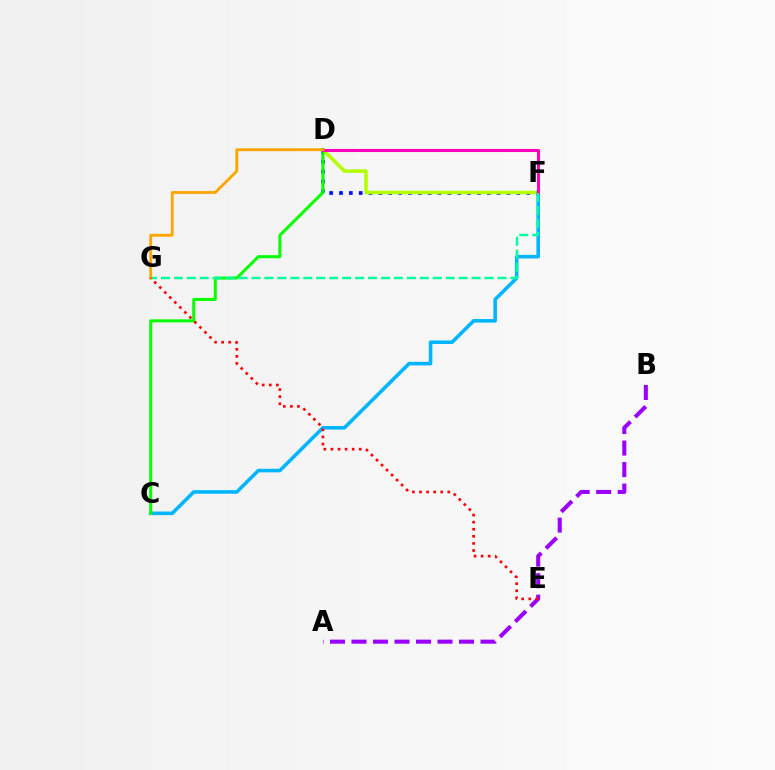{('D', 'F'): [{'color': '#0010ff', 'line_style': 'dotted', 'thickness': 2.68}, {'color': '#b3ff00', 'line_style': 'solid', 'thickness': 2.55}, {'color': '#ff00bd', 'line_style': 'solid', 'thickness': 2.2}], ('C', 'F'): [{'color': '#00b5ff', 'line_style': 'solid', 'thickness': 2.57}], ('A', 'B'): [{'color': '#9b00ff', 'line_style': 'dashed', 'thickness': 2.92}], ('C', 'D'): [{'color': '#08ff00', 'line_style': 'solid', 'thickness': 2.18}], ('F', 'G'): [{'color': '#00ff9d', 'line_style': 'dashed', 'thickness': 1.76}], ('D', 'G'): [{'color': '#ffa500', 'line_style': 'solid', 'thickness': 2.04}], ('E', 'G'): [{'color': '#ff0000', 'line_style': 'dotted', 'thickness': 1.92}]}